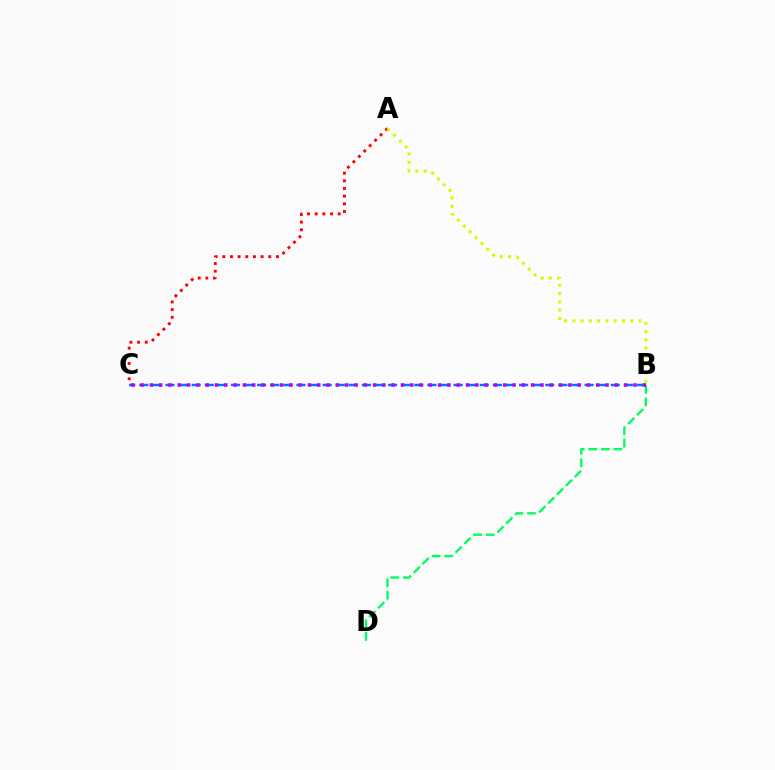{('A', 'C'): [{'color': '#ff0000', 'line_style': 'dotted', 'thickness': 2.08}], ('A', 'B'): [{'color': '#d1ff00', 'line_style': 'dotted', 'thickness': 2.25}], ('B', 'D'): [{'color': '#00ff5c', 'line_style': 'dashed', 'thickness': 1.7}], ('B', 'C'): [{'color': '#0074ff', 'line_style': 'dashed', 'thickness': 1.78}, {'color': '#b900ff', 'line_style': 'dotted', 'thickness': 2.53}]}